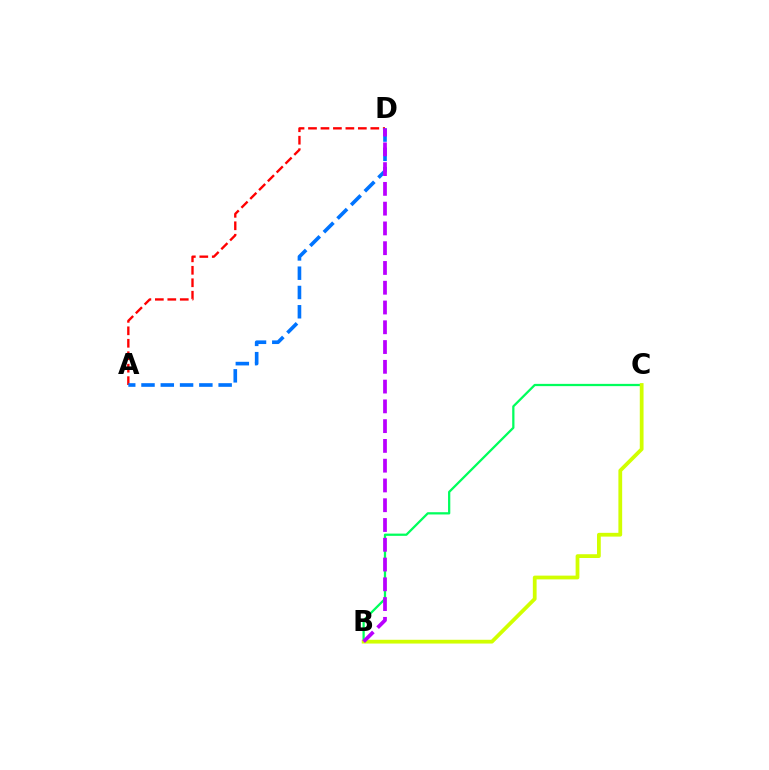{('A', 'D'): [{'color': '#ff0000', 'line_style': 'dashed', 'thickness': 1.69}, {'color': '#0074ff', 'line_style': 'dashed', 'thickness': 2.62}], ('B', 'C'): [{'color': '#00ff5c', 'line_style': 'solid', 'thickness': 1.62}, {'color': '#d1ff00', 'line_style': 'solid', 'thickness': 2.71}], ('B', 'D'): [{'color': '#b900ff', 'line_style': 'dashed', 'thickness': 2.69}]}